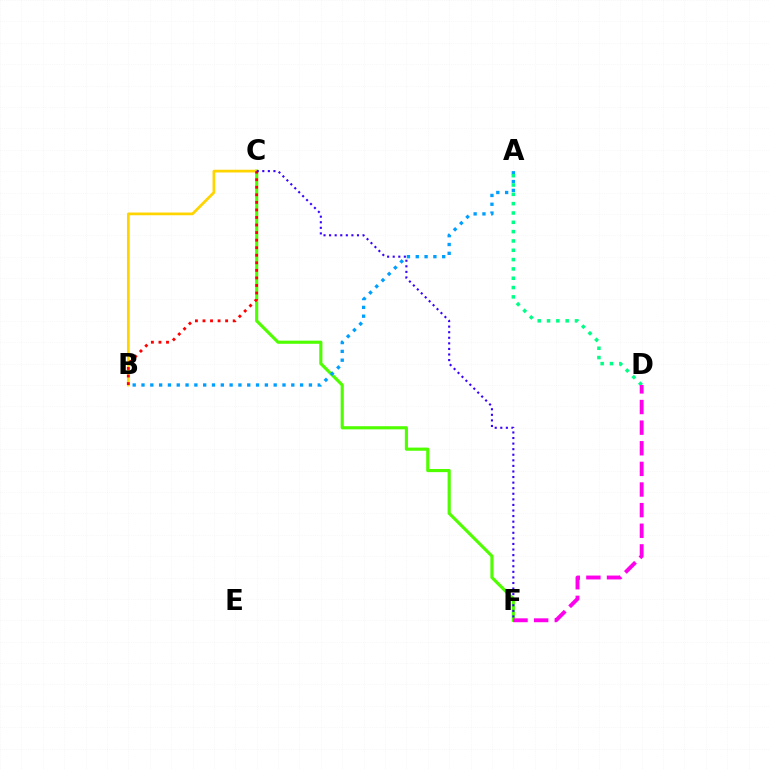{('C', 'F'): [{'color': '#4fff00', 'line_style': 'solid', 'thickness': 2.26}, {'color': '#3700ff', 'line_style': 'dotted', 'thickness': 1.51}], ('B', 'C'): [{'color': '#ffd500', 'line_style': 'solid', 'thickness': 1.97}, {'color': '#ff0000', 'line_style': 'dotted', 'thickness': 2.05}], ('A', 'B'): [{'color': '#009eff', 'line_style': 'dotted', 'thickness': 2.39}], ('A', 'D'): [{'color': '#00ff86', 'line_style': 'dotted', 'thickness': 2.53}], ('D', 'F'): [{'color': '#ff00ed', 'line_style': 'dashed', 'thickness': 2.8}]}